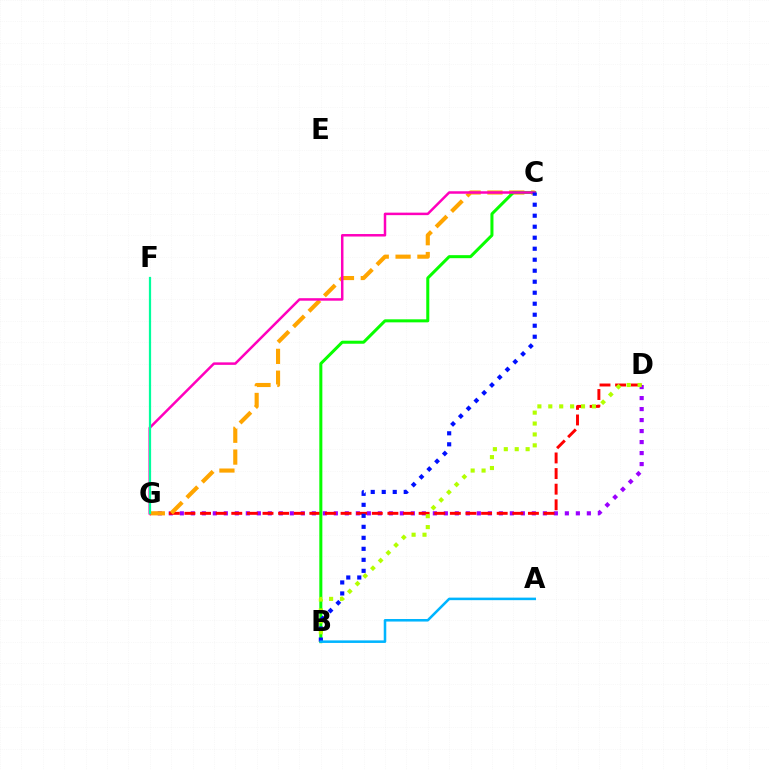{('D', 'G'): [{'color': '#9b00ff', 'line_style': 'dotted', 'thickness': 2.99}, {'color': '#ff0000', 'line_style': 'dashed', 'thickness': 2.12}], ('C', 'G'): [{'color': '#ffa500', 'line_style': 'dashed', 'thickness': 2.97}, {'color': '#ff00bd', 'line_style': 'solid', 'thickness': 1.8}], ('B', 'C'): [{'color': '#08ff00', 'line_style': 'solid', 'thickness': 2.18}, {'color': '#0010ff', 'line_style': 'dotted', 'thickness': 2.99}], ('B', 'D'): [{'color': '#b3ff00', 'line_style': 'dotted', 'thickness': 2.96}], ('A', 'B'): [{'color': '#00b5ff', 'line_style': 'solid', 'thickness': 1.83}], ('F', 'G'): [{'color': '#00ff9d', 'line_style': 'solid', 'thickness': 1.61}]}